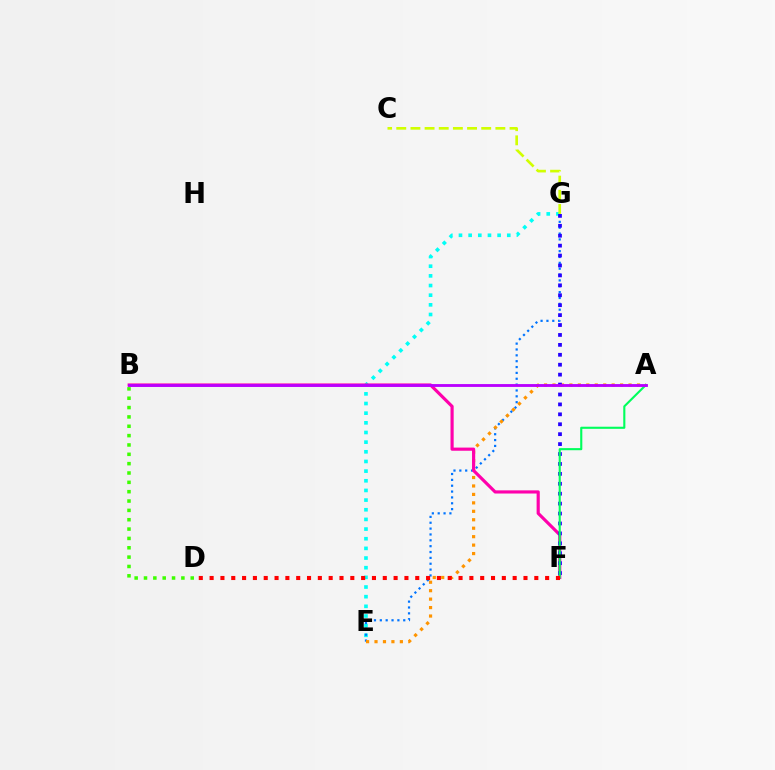{('B', 'D'): [{'color': '#3dff00', 'line_style': 'dotted', 'thickness': 2.54}], ('E', 'G'): [{'color': '#00fff6', 'line_style': 'dotted', 'thickness': 2.62}, {'color': '#0074ff', 'line_style': 'dotted', 'thickness': 1.59}], ('A', 'E'): [{'color': '#ff9400', 'line_style': 'dotted', 'thickness': 2.3}], ('B', 'F'): [{'color': '#ff00ac', 'line_style': 'solid', 'thickness': 2.27}], ('F', 'G'): [{'color': '#2500ff', 'line_style': 'dotted', 'thickness': 2.7}], ('A', 'F'): [{'color': '#00ff5c', 'line_style': 'solid', 'thickness': 1.52}], ('A', 'B'): [{'color': '#b900ff', 'line_style': 'solid', 'thickness': 2.05}], ('C', 'G'): [{'color': '#d1ff00', 'line_style': 'dashed', 'thickness': 1.92}], ('D', 'F'): [{'color': '#ff0000', 'line_style': 'dotted', 'thickness': 2.94}]}